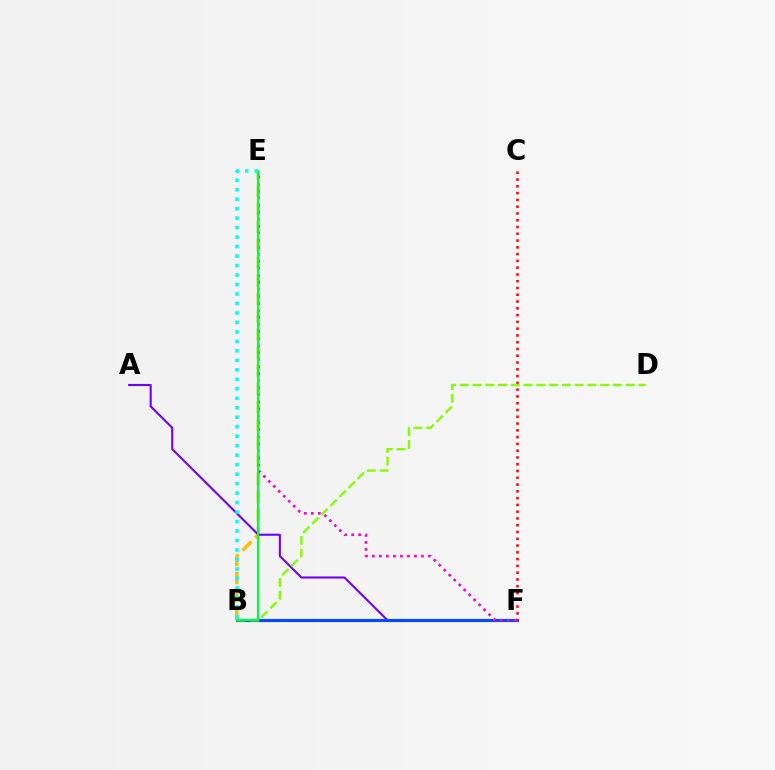{('B', 'E'): [{'color': '#ffbd00', 'line_style': 'dashed', 'thickness': 2.45}, {'color': '#00ff39', 'line_style': 'solid', 'thickness': 1.55}, {'color': '#00fff6', 'line_style': 'dotted', 'thickness': 2.58}], ('A', 'F'): [{'color': '#7200ff', 'line_style': 'solid', 'thickness': 1.52}], ('B', 'F'): [{'color': '#004bff', 'line_style': 'solid', 'thickness': 2.27}], ('C', 'F'): [{'color': '#ff0000', 'line_style': 'dotted', 'thickness': 1.84}], ('B', 'D'): [{'color': '#84ff00', 'line_style': 'dashed', 'thickness': 1.73}], ('E', 'F'): [{'color': '#ff00cf', 'line_style': 'dotted', 'thickness': 1.91}]}